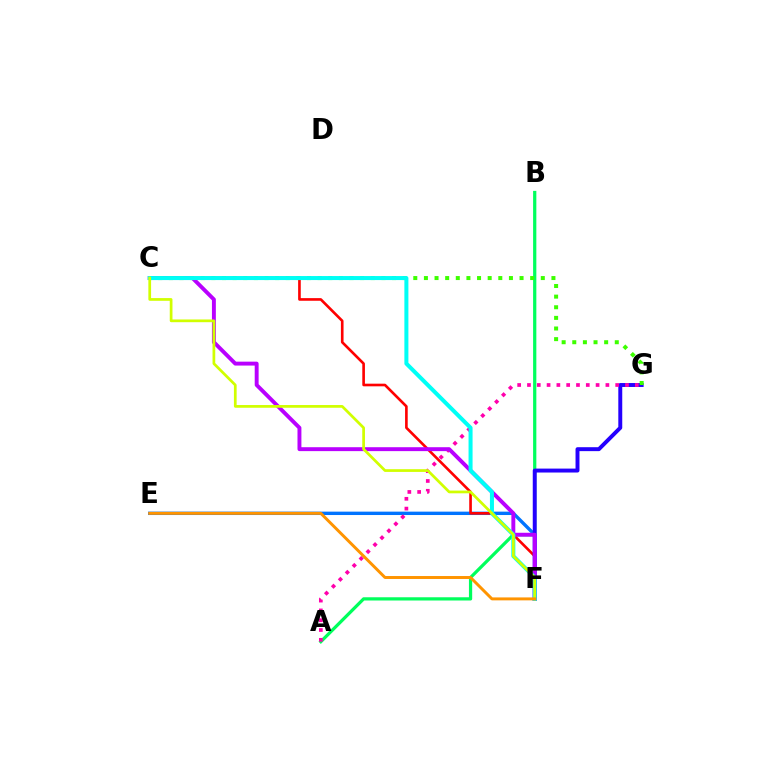{('A', 'B'): [{'color': '#00ff5c', 'line_style': 'solid', 'thickness': 2.33}], ('E', 'F'): [{'color': '#0074ff', 'line_style': 'solid', 'thickness': 2.44}, {'color': '#ff9400', 'line_style': 'solid', 'thickness': 2.12}], ('C', 'F'): [{'color': '#ff0000', 'line_style': 'solid', 'thickness': 1.9}, {'color': '#b900ff', 'line_style': 'solid', 'thickness': 2.82}, {'color': '#00fff6', 'line_style': 'solid', 'thickness': 2.89}, {'color': '#d1ff00', 'line_style': 'solid', 'thickness': 1.96}], ('F', 'G'): [{'color': '#2500ff', 'line_style': 'solid', 'thickness': 2.83}], ('A', 'G'): [{'color': '#ff00ac', 'line_style': 'dotted', 'thickness': 2.66}], ('C', 'G'): [{'color': '#3dff00', 'line_style': 'dotted', 'thickness': 2.89}]}